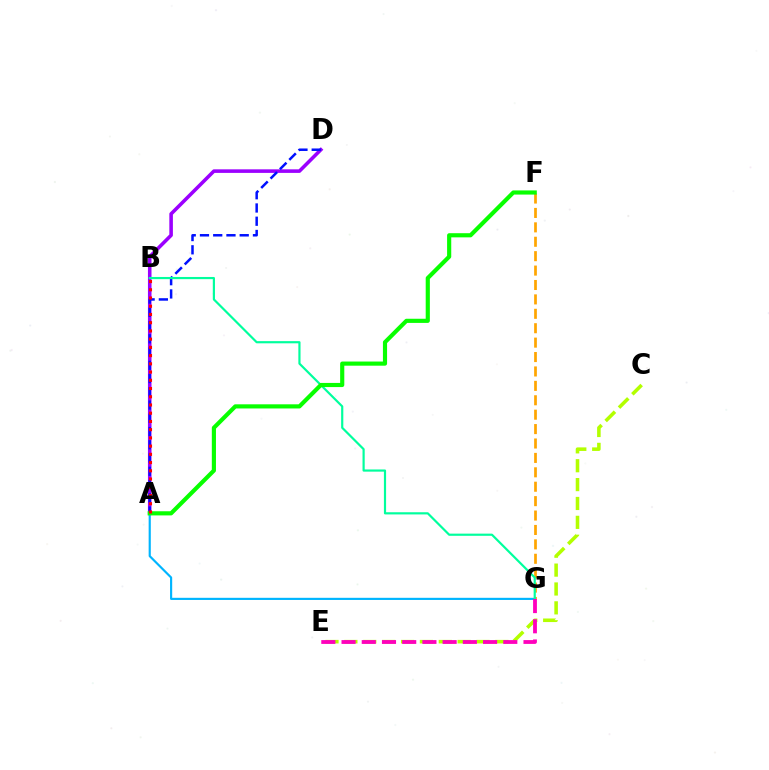{('F', 'G'): [{'color': '#ffa500', 'line_style': 'dashed', 'thickness': 1.96}], ('A', 'D'): [{'color': '#9b00ff', 'line_style': 'solid', 'thickness': 2.57}, {'color': '#0010ff', 'line_style': 'dashed', 'thickness': 1.8}], ('A', 'G'): [{'color': '#00b5ff', 'line_style': 'solid', 'thickness': 1.55}], ('C', 'E'): [{'color': '#b3ff00', 'line_style': 'dashed', 'thickness': 2.56}], ('B', 'G'): [{'color': '#00ff9d', 'line_style': 'solid', 'thickness': 1.57}], ('A', 'F'): [{'color': '#08ff00', 'line_style': 'solid', 'thickness': 2.99}], ('A', 'B'): [{'color': '#ff0000', 'line_style': 'dotted', 'thickness': 2.24}], ('E', 'G'): [{'color': '#ff00bd', 'line_style': 'dashed', 'thickness': 2.75}]}